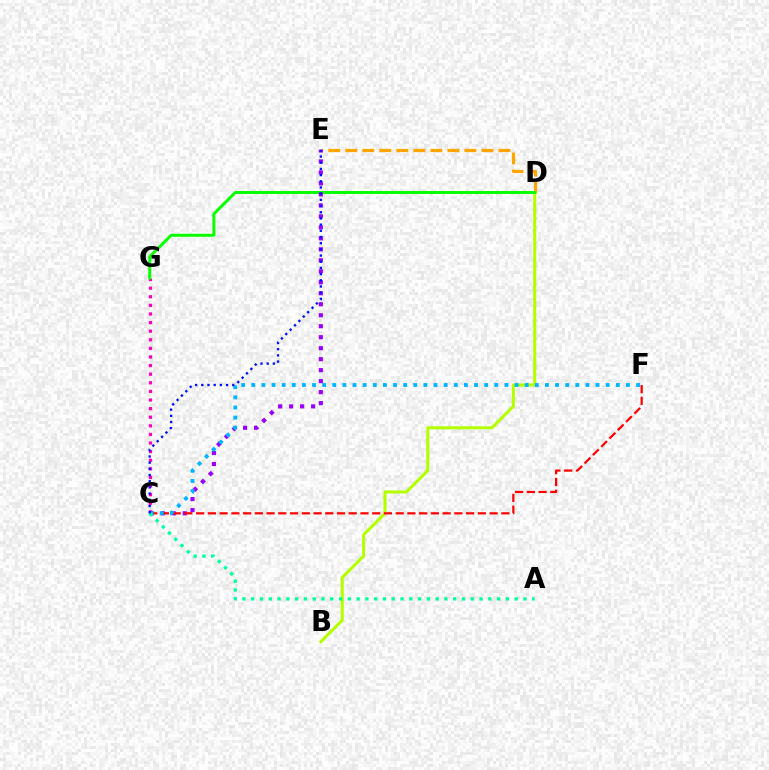{('D', 'E'): [{'color': '#ffa500', 'line_style': 'dashed', 'thickness': 2.31}], ('B', 'D'): [{'color': '#b3ff00', 'line_style': 'solid', 'thickness': 2.19}], ('C', 'G'): [{'color': '#ff00bd', 'line_style': 'dotted', 'thickness': 2.34}], ('D', 'G'): [{'color': '#08ff00', 'line_style': 'solid', 'thickness': 2.14}], ('C', 'E'): [{'color': '#9b00ff', 'line_style': 'dotted', 'thickness': 2.98}, {'color': '#0010ff', 'line_style': 'dotted', 'thickness': 1.68}], ('C', 'F'): [{'color': '#ff0000', 'line_style': 'dashed', 'thickness': 1.59}, {'color': '#00b5ff', 'line_style': 'dotted', 'thickness': 2.75}], ('A', 'C'): [{'color': '#00ff9d', 'line_style': 'dotted', 'thickness': 2.39}]}